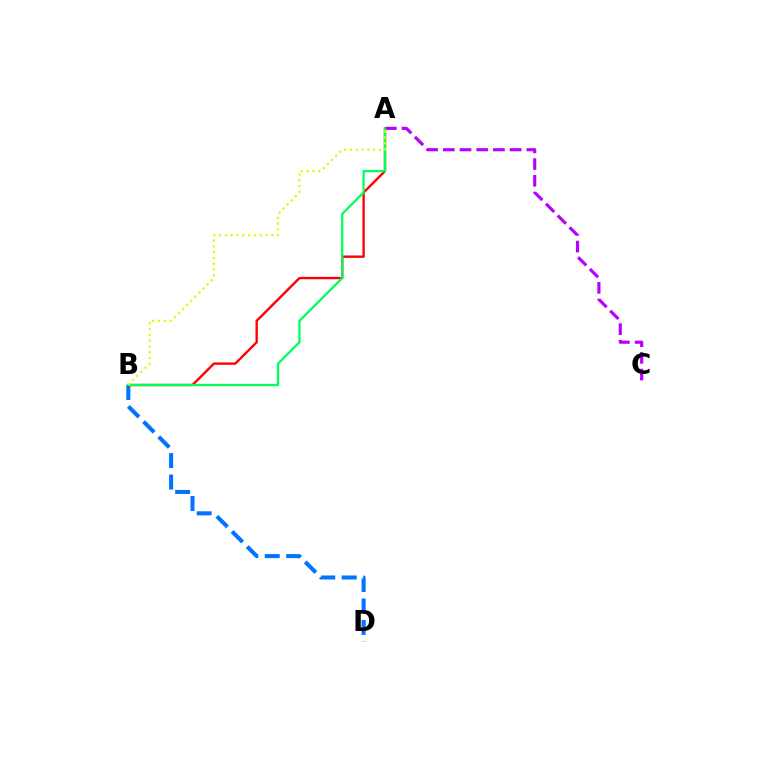{('B', 'D'): [{'color': '#0074ff', 'line_style': 'dashed', 'thickness': 2.91}], ('A', 'C'): [{'color': '#b900ff', 'line_style': 'dashed', 'thickness': 2.27}], ('A', 'B'): [{'color': '#ff0000', 'line_style': 'solid', 'thickness': 1.7}, {'color': '#00ff5c', 'line_style': 'solid', 'thickness': 1.63}, {'color': '#d1ff00', 'line_style': 'dotted', 'thickness': 1.57}]}